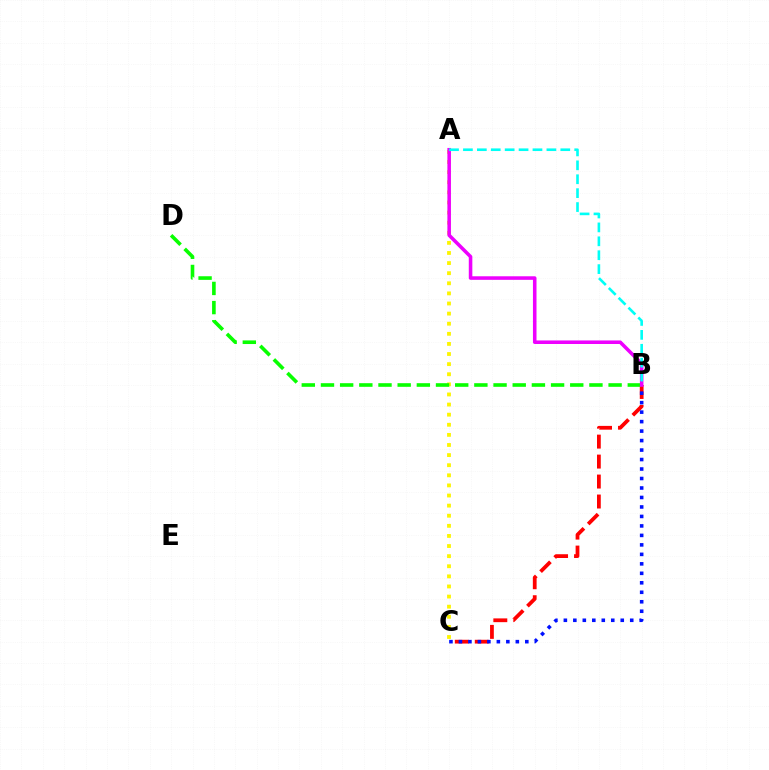{('B', 'C'): [{'color': '#ff0000', 'line_style': 'dashed', 'thickness': 2.71}, {'color': '#0010ff', 'line_style': 'dotted', 'thickness': 2.58}], ('A', 'C'): [{'color': '#fcf500', 'line_style': 'dotted', 'thickness': 2.75}], ('B', 'D'): [{'color': '#08ff00', 'line_style': 'dashed', 'thickness': 2.6}], ('A', 'B'): [{'color': '#ee00ff', 'line_style': 'solid', 'thickness': 2.56}, {'color': '#00fff6', 'line_style': 'dashed', 'thickness': 1.89}]}